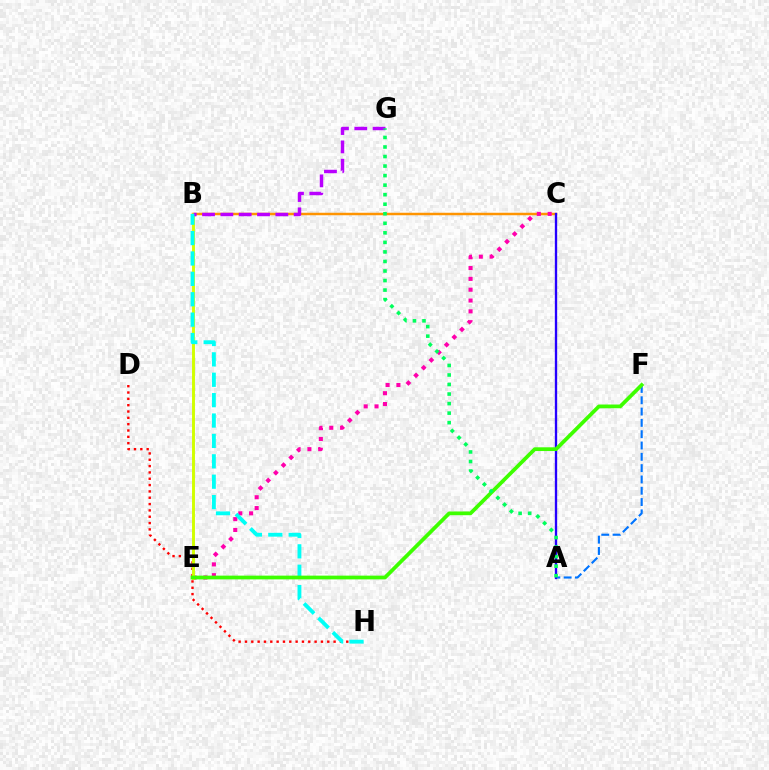{('B', 'C'): [{'color': '#ff9400', 'line_style': 'solid', 'thickness': 1.79}], ('D', 'H'): [{'color': '#ff0000', 'line_style': 'dotted', 'thickness': 1.72}], ('C', 'E'): [{'color': '#ff00ac', 'line_style': 'dotted', 'thickness': 2.94}], ('B', 'E'): [{'color': '#d1ff00', 'line_style': 'solid', 'thickness': 2.1}], ('B', 'G'): [{'color': '#b900ff', 'line_style': 'dashed', 'thickness': 2.49}], ('A', 'F'): [{'color': '#0074ff', 'line_style': 'dashed', 'thickness': 1.54}], ('B', 'H'): [{'color': '#00fff6', 'line_style': 'dashed', 'thickness': 2.77}], ('A', 'C'): [{'color': '#2500ff', 'line_style': 'solid', 'thickness': 1.68}], ('E', 'F'): [{'color': '#3dff00', 'line_style': 'solid', 'thickness': 2.69}], ('A', 'G'): [{'color': '#00ff5c', 'line_style': 'dotted', 'thickness': 2.59}]}